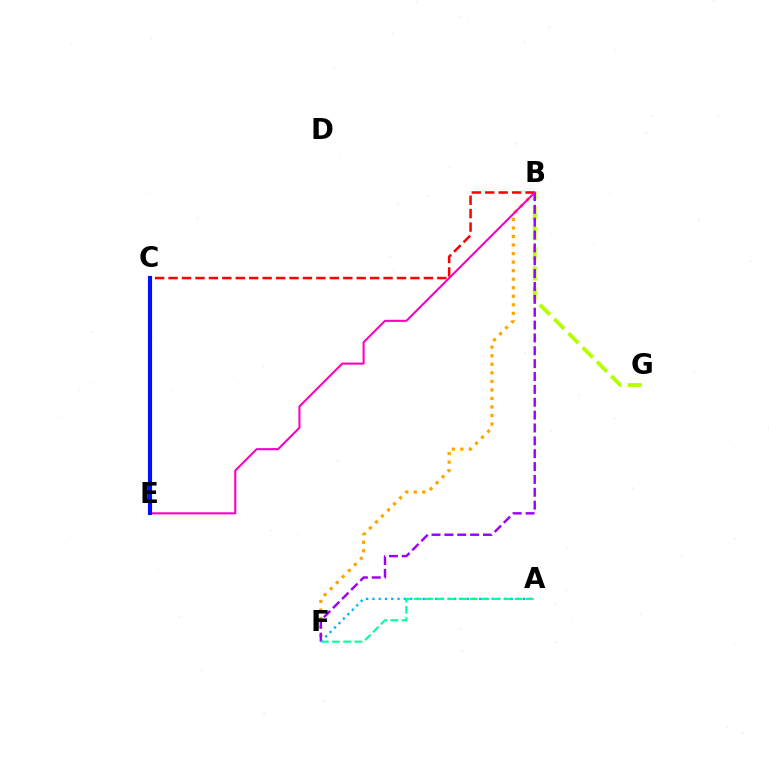{('C', 'E'): [{'color': '#08ff00', 'line_style': 'dashed', 'thickness': 2.06}, {'color': '#0010ff', 'line_style': 'solid', 'thickness': 2.96}], ('B', 'G'): [{'color': '#b3ff00', 'line_style': 'dashed', 'thickness': 2.74}], ('B', 'F'): [{'color': '#ffa500', 'line_style': 'dotted', 'thickness': 2.32}, {'color': '#9b00ff', 'line_style': 'dashed', 'thickness': 1.75}], ('A', 'F'): [{'color': '#00b5ff', 'line_style': 'dotted', 'thickness': 1.71}, {'color': '#00ff9d', 'line_style': 'dashed', 'thickness': 1.52}], ('B', 'C'): [{'color': '#ff0000', 'line_style': 'dashed', 'thickness': 1.83}], ('B', 'E'): [{'color': '#ff00bd', 'line_style': 'solid', 'thickness': 1.5}]}